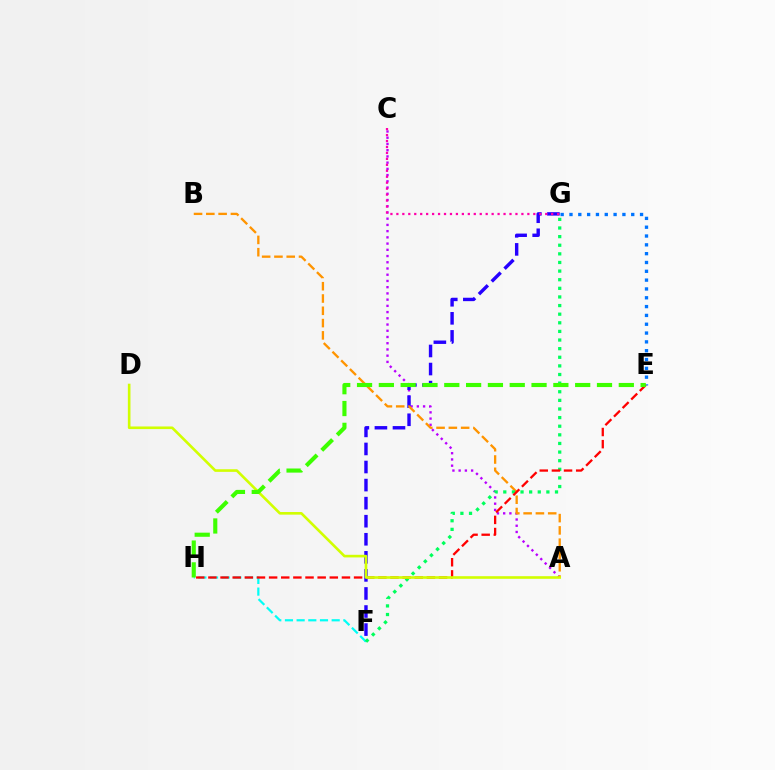{('A', 'C'): [{'color': '#b900ff', 'line_style': 'dotted', 'thickness': 1.69}], ('F', 'G'): [{'color': '#2500ff', 'line_style': 'dashed', 'thickness': 2.45}, {'color': '#00ff5c', 'line_style': 'dotted', 'thickness': 2.34}], ('A', 'B'): [{'color': '#ff9400', 'line_style': 'dashed', 'thickness': 1.67}], ('E', 'G'): [{'color': '#0074ff', 'line_style': 'dotted', 'thickness': 2.4}], ('F', 'H'): [{'color': '#00fff6', 'line_style': 'dashed', 'thickness': 1.59}], ('E', 'H'): [{'color': '#ff0000', 'line_style': 'dashed', 'thickness': 1.65}, {'color': '#3dff00', 'line_style': 'dashed', 'thickness': 2.96}], ('A', 'D'): [{'color': '#d1ff00', 'line_style': 'solid', 'thickness': 1.89}], ('C', 'G'): [{'color': '#ff00ac', 'line_style': 'dotted', 'thickness': 1.62}]}